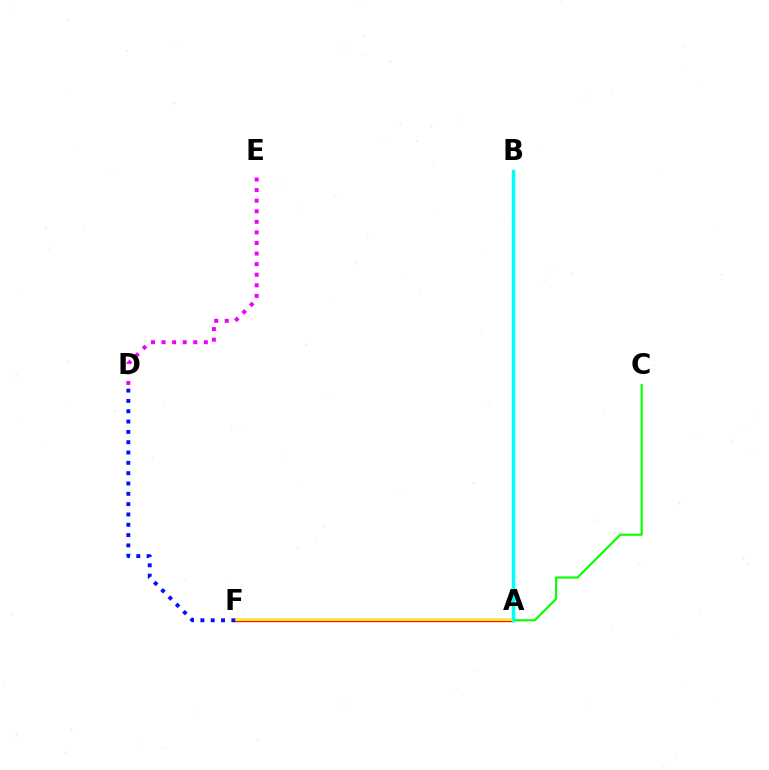{('A', 'F'): [{'color': '#ff0000', 'line_style': 'solid', 'thickness': 2.41}, {'color': '#fcf500', 'line_style': 'solid', 'thickness': 1.53}], ('D', 'E'): [{'color': '#ee00ff', 'line_style': 'dotted', 'thickness': 2.87}], ('D', 'F'): [{'color': '#0010ff', 'line_style': 'dotted', 'thickness': 2.8}], ('A', 'C'): [{'color': '#08ff00', 'line_style': 'solid', 'thickness': 1.56}], ('A', 'B'): [{'color': '#00fff6', 'line_style': 'solid', 'thickness': 2.52}]}